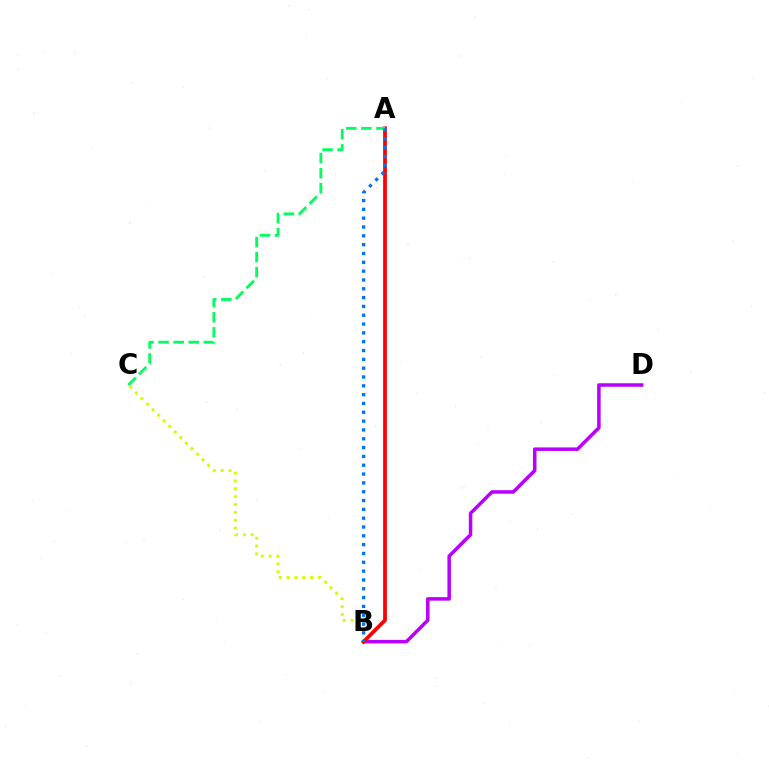{('B', 'D'): [{'color': '#b900ff', 'line_style': 'solid', 'thickness': 2.53}], ('B', 'C'): [{'color': '#d1ff00', 'line_style': 'dotted', 'thickness': 2.13}], ('A', 'B'): [{'color': '#ff0000', 'line_style': 'solid', 'thickness': 2.7}, {'color': '#0074ff', 'line_style': 'dotted', 'thickness': 2.4}], ('A', 'C'): [{'color': '#00ff5c', 'line_style': 'dashed', 'thickness': 2.05}]}